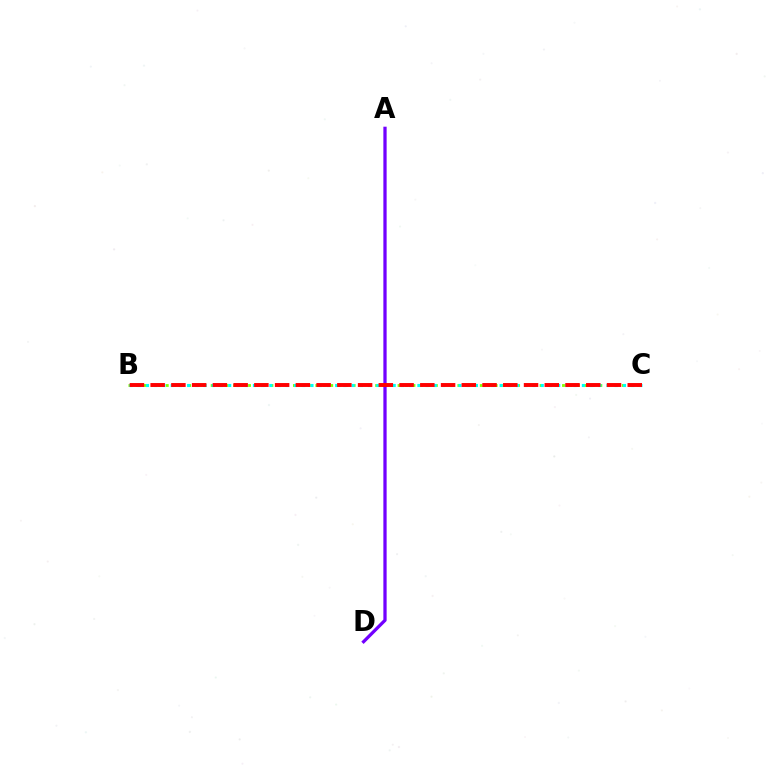{('B', 'C'): [{'color': '#84ff00', 'line_style': 'dotted', 'thickness': 2.03}, {'color': '#00fff6', 'line_style': 'dotted', 'thickness': 2.23}, {'color': '#ff0000', 'line_style': 'dashed', 'thickness': 2.82}], ('A', 'D'): [{'color': '#7200ff', 'line_style': 'solid', 'thickness': 2.35}]}